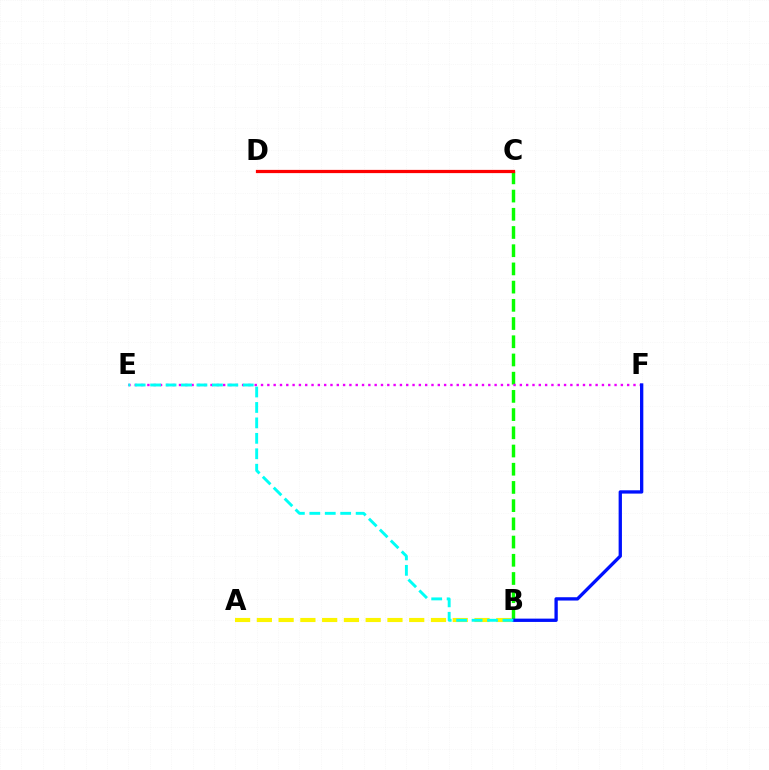{('B', 'C'): [{'color': '#08ff00', 'line_style': 'dashed', 'thickness': 2.47}], ('E', 'F'): [{'color': '#ee00ff', 'line_style': 'dotted', 'thickness': 1.72}], ('A', 'B'): [{'color': '#fcf500', 'line_style': 'dashed', 'thickness': 2.96}], ('C', 'D'): [{'color': '#ff0000', 'line_style': 'solid', 'thickness': 2.33}], ('B', 'F'): [{'color': '#0010ff', 'line_style': 'solid', 'thickness': 2.39}], ('B', 'E'): [{'color': '#00fff6', 'line_style': 'dashed', 'thickness': 2.1}]}